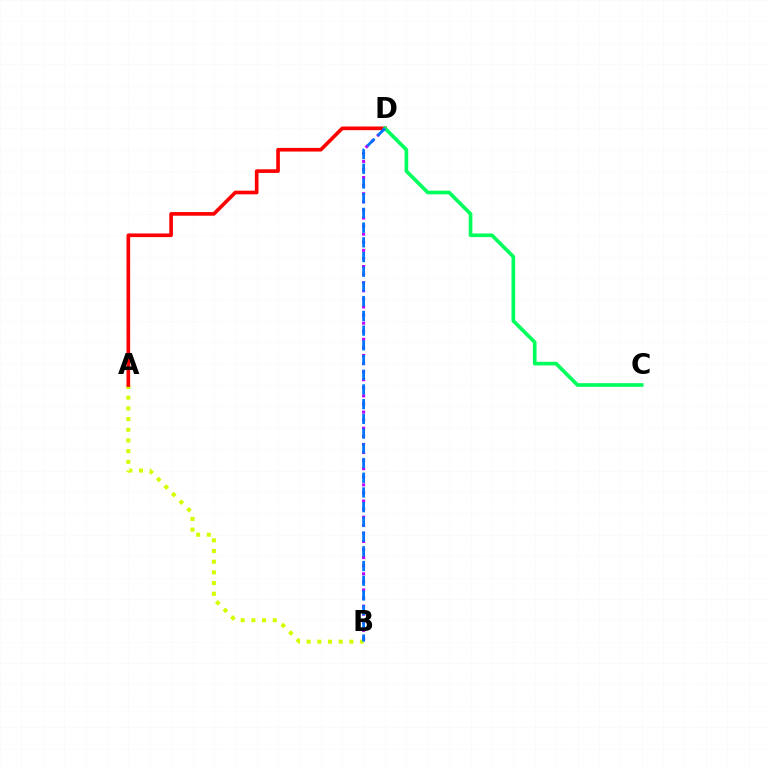{('B', 'D'): [{'color': '#b900ff', 'line_style': 'dotted', 'thickness': 2.2}, {'color': '#0074ff', 'line_style': 'dashed', 'thickness': 2.0}], ('A', 'B'): [{'color': '#d1ff00', 'line_style': 'dotted', 'thickness': 2.9}], ('A', 'D'): [{'color': '#ff0000', 'line_style': 'solid', 'thickness': 2.62}], ('C', 'D'): [{'color': '#00ff5c', 'line_style': 'solid', 'thickness': 2.63}]}